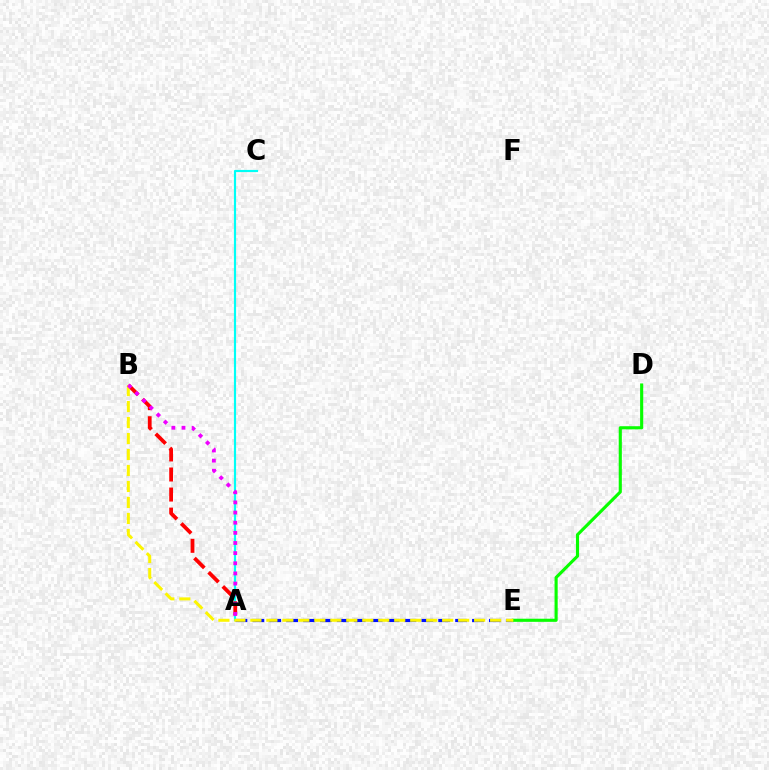{('A', 'E'): [{'color': '#0010ff', 'line_style': 'dashed', 'thickness': 2.3}], ('A', 'C'): [{'color': '#00fff6', 'line_style': 'solid', 'thickness': 1.56}], ('D', 'E'): [{'color': '#08ff00', 'line_style': 'solid', 'thickness': 2.24}], ('A', 'B'): [{'color': '#ff0000', 'line_style': 'dashed', 'thickness': 2.72}, {'color': '#ee00ff', 'line_style': 'dotted', 'thickness': 2.75}], ('B', 'E'): [{'color': '#fcf500', 'line_style': 'dashed', 'thickness': 2.17}]}